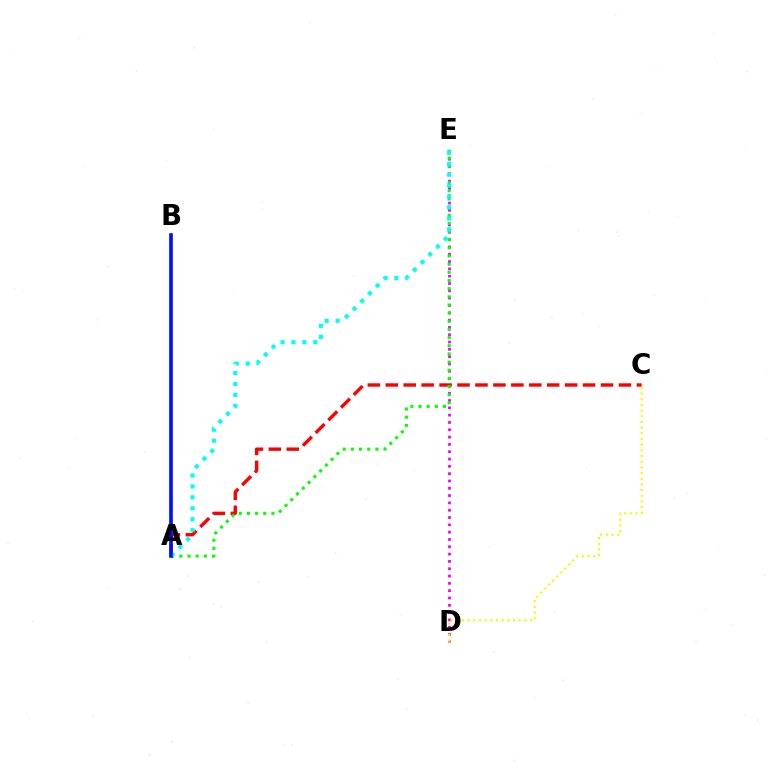{('D', 'E'): [{'color': '#ee00ff', 'line_style': 'dotted', 'thickness': 1.99}], ('A', 'C'): [{'color': '#ff0000', 'line_style': 'dashed', 'thickness': 2.44}], ('C', 'D'): [{'color': '#fcf500', 'line_style': 'dotted', 'thickness': 1.54}], ('A', 'E'): [{'color': '#08ff00', 'line_style': 'dotted', 'thickness': 2.22}, {'color': '#00fff6', 'line_style': 'dotted', 'thickness': 2.97}], ('A', 'B'): [{'color': '#0010ff', 'line_style': 'solid', 'thickness': 2.62}]}